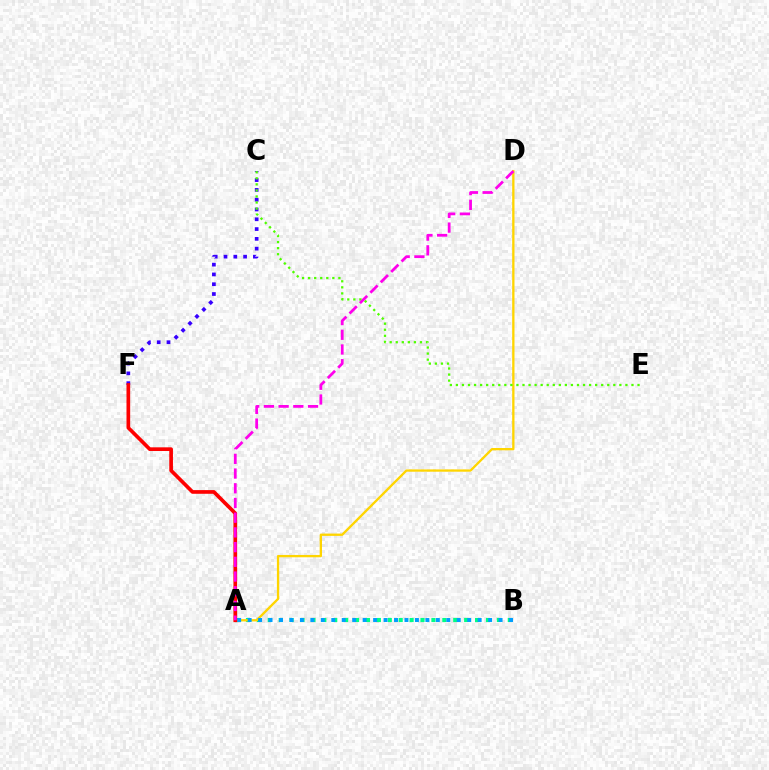{('A', 'B'): [{'color': '#00ff86', 'line_style': 'dotted', 'thickness': 2.96}, {'color': '#009eff', 'line_style': 'dotted', 'thickness': 2.84}], ('C', 'F'): [{'color': '#3700ff', 'line_style': 'dotted', 'thickness': 2.66}], ('A', 'D'): [{'color': '#ffd500', 'line_style': 'solid', 'thickness': 1.67}, {'color': '#ff00ed', 'line_style': 'dashed', 'thickness': 2.0}], ('C', 'E'): [{'color': '#4fff00', 'line_style': 'dotted', 'thickness': 1.65}], ('A', 'F'): [{'color': '#ff0000', 'line_style': 'solid', 'thickness': 2.65}]}